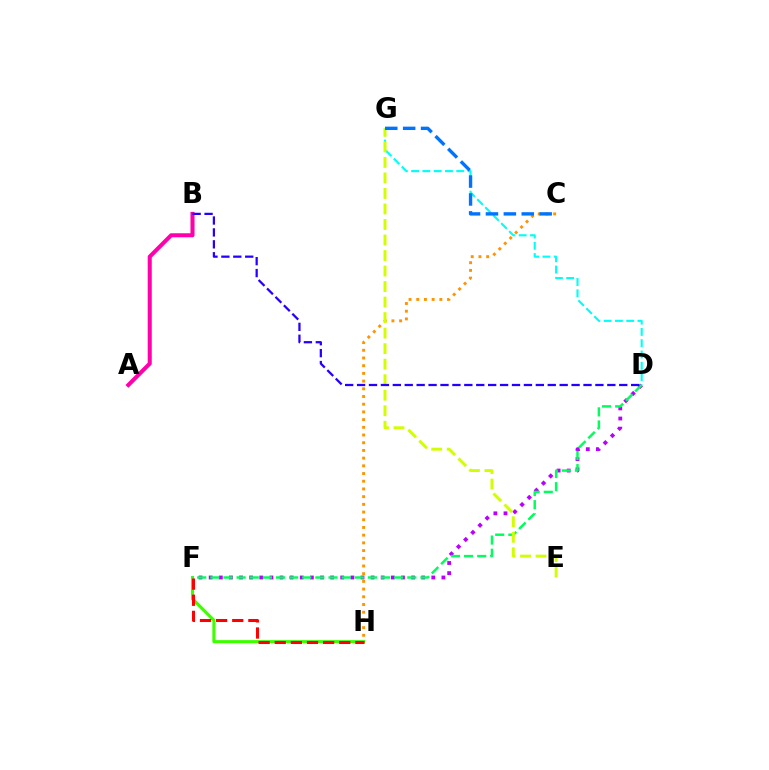{('F', 'H'): [{'color': '#3dff00', 'line_style': 'solid', 'thickness': 2.22}, {'color': '#ff0000', 'line_style': 'dashed', 'thickness': 2.19}], ('C', 'H'): [{'color': '#ff9400', 'line_style': 'dotted', 'thickness': 2.09}], ('D', 'G'): [{'color': '#00fff6', 'line_style': 'dashed', 'thickness': 1.53}], ('D', 'F'): [{'color': '#b900ff', 'line_style': 'dotted', 'thickness': 2.75}, {'color': '#00ff5c', 'line_style': 'dashed', 'thickness': 1.78}], ('A', 'B'): [{'color': '#ff00ac', 'line_style': 'solid', 'thickness': 2.91}], ('E', 'G'): [{'color': '#d1ff00', 'line_style': 'dashed', 'thickness': 2.11}], ('C', 'G'): [{'color': '#0074ff', 'line_style': 'dashed', 'thickness': 2.43}], ('B', 'D'): [{'color': '#2500ff', 'line_style': 'dashed', 'thickness': 1.62}]}